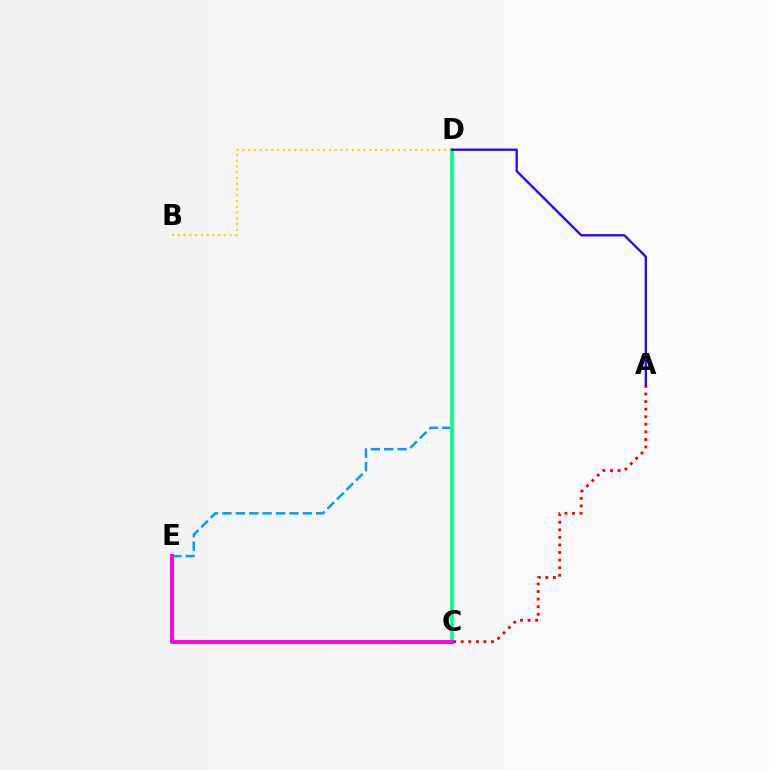{('C', 'D'): [{'color': '#4fff00', 'line_style': 'dotted', 'thickness': 1.57}, {'color': '#00ff86', 'line_style': 'solid', 'thickness': 2.65}], ('B', 'D'): [{'color': '#ffd500', 'line_style': 'dotted', 'thickness': 1.56}], ('D', 'E'): [{'color': '#009eff', 'line_style': 'dashed', 'thickness': 1.82}], ('A', 'C'): [{'color': '#ff0000', 'line_style': 'dotted', 'thickness': 2.06}], ('A', 'D'): [{'color': '#3700ff', 'line_style': 'solid', 'thickness': 1.69}], ('C', 'E'): [{'color': '#ff00ed', 'line_style': 'solid', 'thickness': 2.84}]}